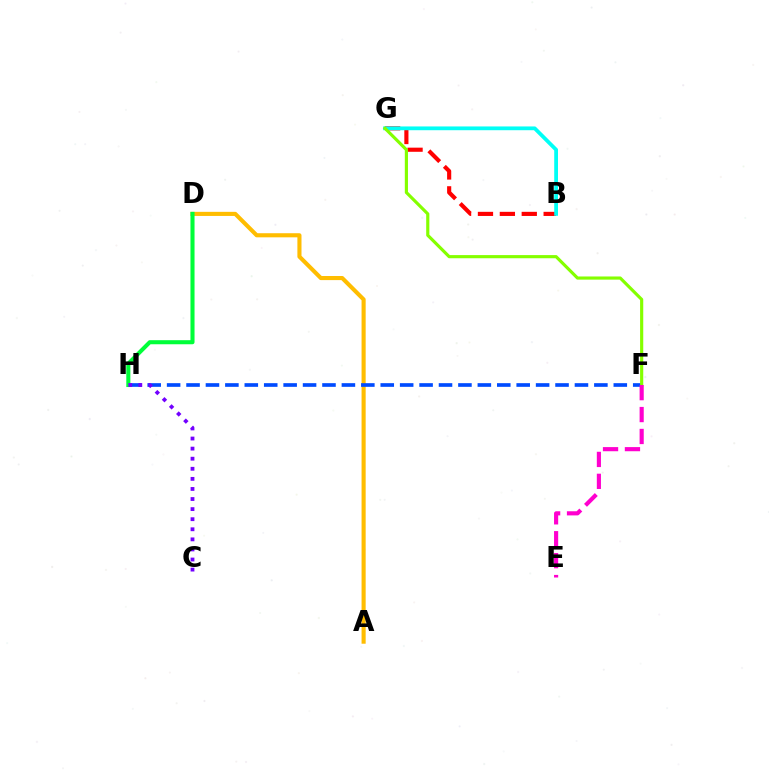{('A', 'D'): [{'color': '#ffbd00', 'line_style': 'solid', 'thickness': 2.95}], ('B', 'G'): [{'color': '#ff0000', 'line_style': 'dashed', 'thickness': 2.98}, {'color': '#00fff6', 'line_style': 'solid', 'thickness': 2.72}], ('F', 'H'): [{'color': '#004bff', 'line_style': 'dashed', 'thickness': 2.64}], ('D', 'H'): [{'color': '#00ff39', 'line_style': 'solid', 'thickness': 2.93}], ('C', 'H'): [{'color': '#7200ff', 'line_style': 'dotted', 'thickness': 2.74}], ('F', 'G'): [{'color': '#84ff00', 'line_style': 'solid', 'thickness': 2.27}], ('E', 'F'): [{'color': '#ff00cf', 'line_style': 'dashed', 'thickness': 2.98}]}